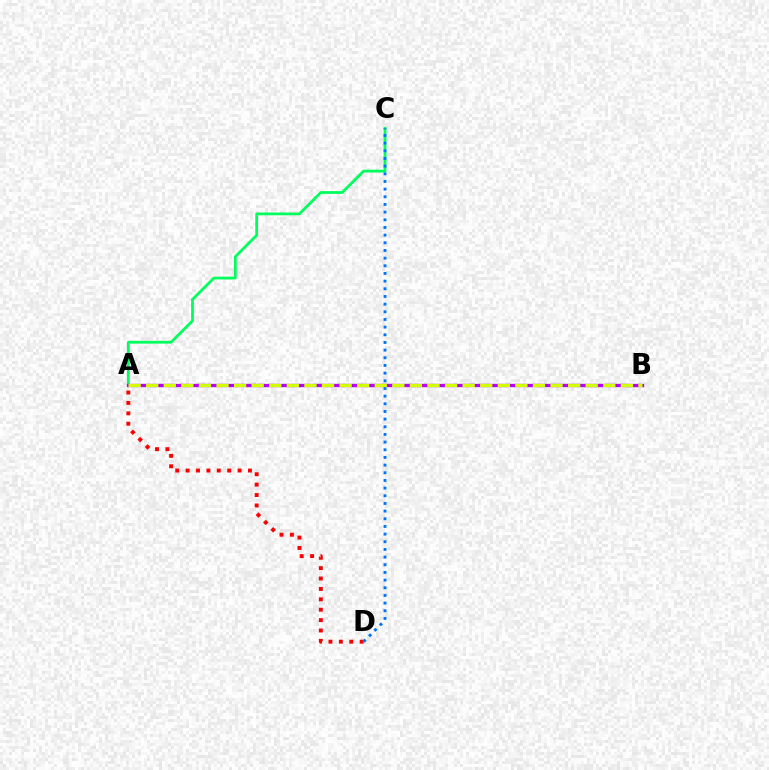{('A', 'D'): [{'color': '#ff0000', 'line_style': 'dotted', 'thickness': 2.82}], ('A', 'C'): [{'color': '#00ff5c', 'line_style': 'solid', 'thickness': 2.0}], ('C', 'D'): [{'color': '#0074ff', 'line_style': 'dotted', 'thickness': 2.08}], ('A', 'B'): [{'color': '#b900ff', 'line_style': 'solid', 'thickness': 2.4}, {'color': '#d1ff00', 'line_style': 'dashed', 'thickness': 2.39}]}